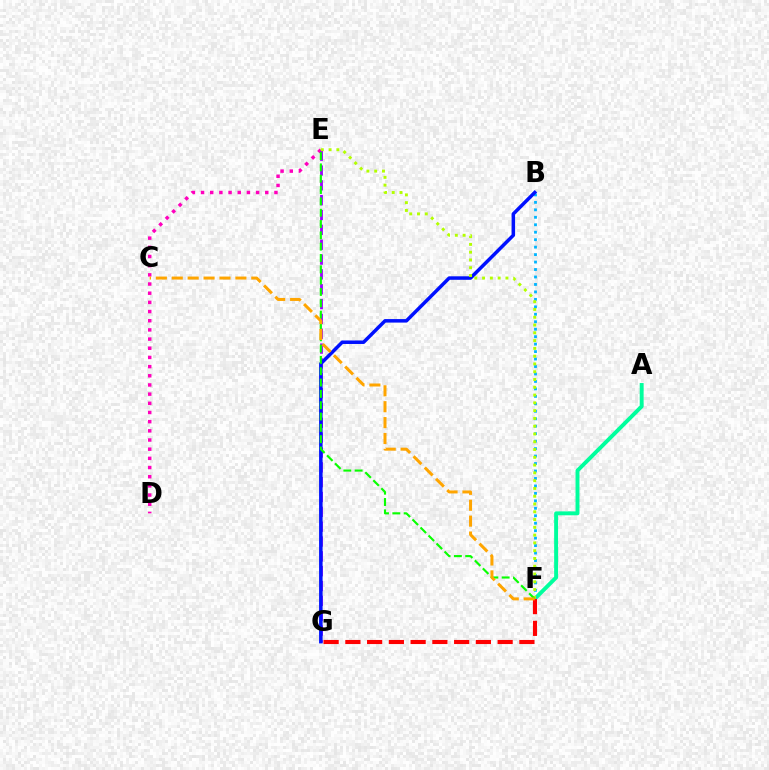{('D', 'E'): [{'color': '#ff00bd', 'line_style': 'dotted', 'thickness': 2.49}], ('E', 'G'): [{'color': '#9b00ff', 'line_style': 'dashed', 'thickness': 2.02}], ('A', 'F'): [{'color': '#00ff9d', 'line_style': 'solid', 'thickness': 2.82}], ('B', 'F'): [{'color': '#00b5ff', 'line_style': 'dotted', 'thickness': 2.03}], ('B', 'G'): [{'color': '#0010ff', 'line_style': 'solid', 'thickness': 2.52}], ('F', 'G'): [{'color': '#ff0000', 'line_style': 'dashed', 'thickness': 2.96}], ('E', 'F'): [{'color': '#b3ff00', 'line_style': 'dotted', 'thickness': 2.11}, {'color': '#08ff00', 'line_style': 'dashed', 'thickness': 1.54}], ('C', 'F'): [{'color': '#ffa500', 'line_style': 'dashed', 'thickness': 2.16}]}